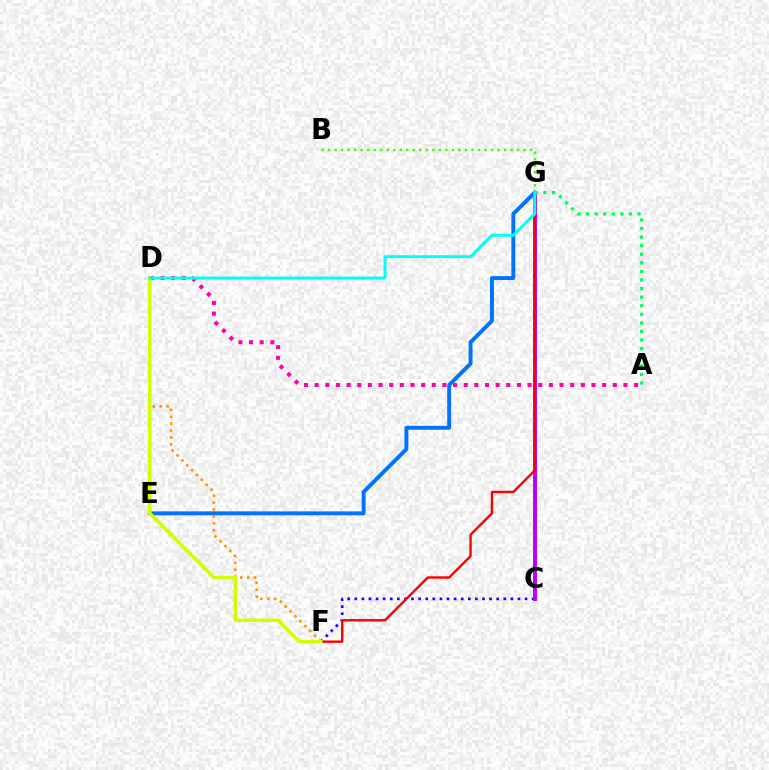{('C', 'F'): [{'color': '#2500ff', 'line_style': 'dotted', 'thickness': 1.93}], ('A', 'D'): [{'color': '#ff00ac', 'line_style': 'dotted', 'thickness': 2.89}], ('C', 'G'): [{'color': '#b900ff', 'line_style': 'solid', 'thickness': 2.83}], ('E', 'G'): [{'color': '#0074ff', 'line_style': 'solid', 'thickness': 2.82}], ('A', 'G'): [{'color': '#00ff5c', 'line_style': 'dotted', 'thickness': 2.33}], ('B', 'G'): [{'color': '#3dff00', 'line_style': 'dotted', 'thickness': 1.77}], ('D', 'F'): [{'color': '#ff9400', 'line_style': 'dotted', 'thickness': 1.88}, {'color': '#d1ff00', 'line_style': 'solid', 'thickness': 2.56}], ('F', 'G'): [{'color': '#ff0000', 'line_style': 'solid', 'thickness': 1.73}], ('D', 'G'): [{'color': '#00fff6', 'line_style': 'solid', 'thickness': 2.1}]}